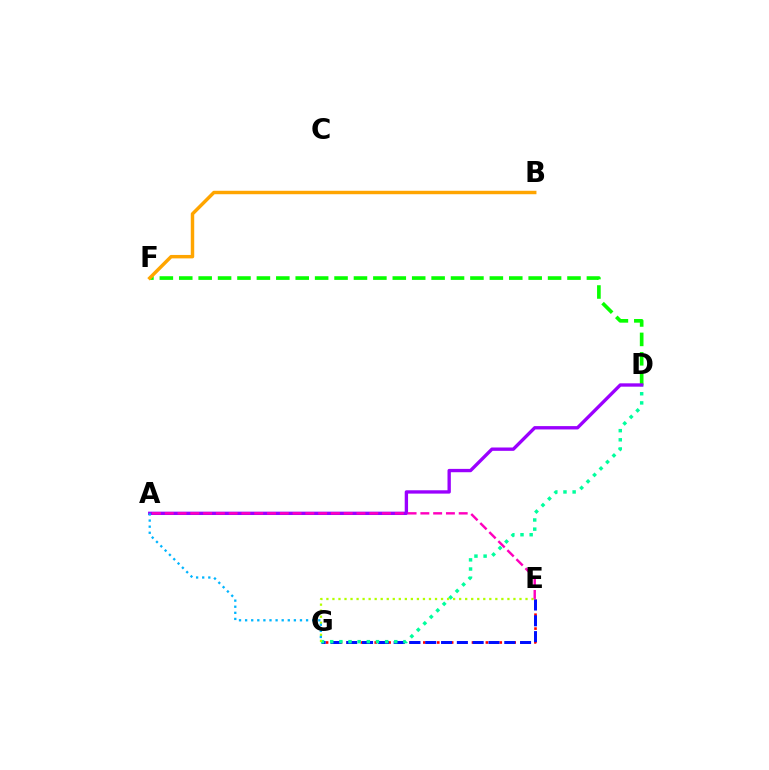{('E', 'G'): [{'color': '#ff0000', 'line_style': 'dotted', 'thickness': 1.89}, {'color': '#0010ff', 'line_style': 'dashed', 'thickness': 2.15}, {'color': '#b3ff00', 'line_style': 'dotted', 'thickness': 1.64}], ('D', 'G'): [{'color': '#00ff9d', 'line_style': 'dotted', 'thickness': 2.49}], ('D', 'F'): [{'color': '#08ff00', 'line_style': 'dashed', 'thickness': 2.64}], ('A', 'D'): [{'color': '#9b00ff', 'line_style': 'solid', 'thickness': 2.41}], ('B', 'F'): [{'color': '#ffa500', 'line_style': 'solid', 'thickness': 2.48}], ('A', 'E'): [{'color': '#ff00bd', 'line_style': 'dashed', 'thickness': 1.74}], ('A', 'G'): [{'color': '#00b5ff', 'line_style': 'dotted', 'thickness': 1.66}]}